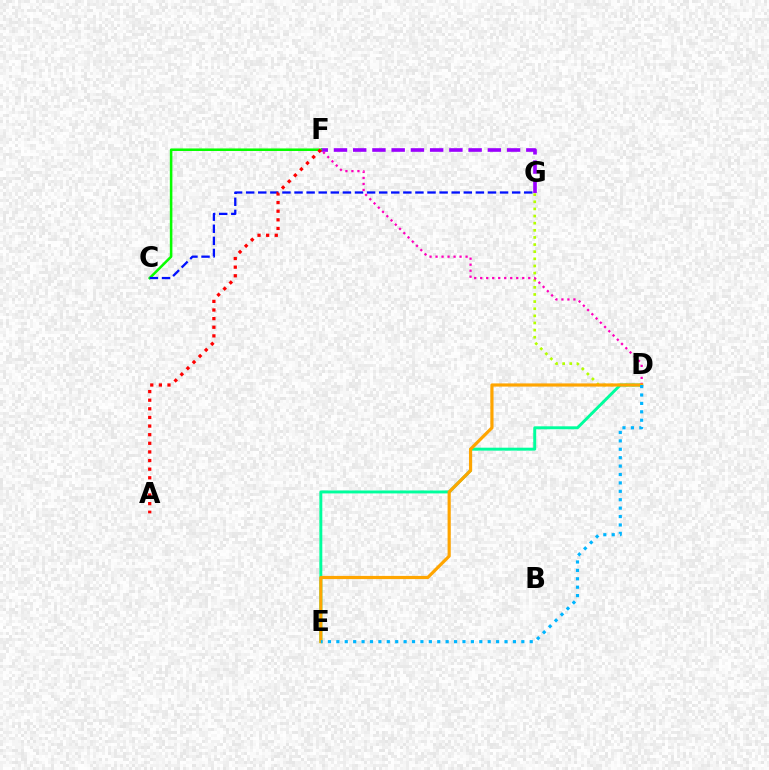{('D', 'G'): [{'color': '#b3ff00', 'line_style': 'dotted', 'thickness': 1.94}], ('F', 'G'): [{'color': '#9b00ff', 'line_style': 'dashed', 'thickness': 2.61}], ('D', 'E'): [{'color': '#00ff9d', 'line_style': 'solid', 'thickness': 2.12}, {'color': '#ffa500', 'line_style': 'solid', 'thickness': 2.29}, {'color': '#00b5ff', 'line_style': 'dotted', 'thickness': 2.28}], ('C', 'F'): [{'color': '#08ff00', 'line_style': 'solid', 'thickness': 1.84}], ('C', 'G'): [{'color': '#0010ff', 'line_style': 'dashed', 'thickness': 1.64}], ('D', 'F'): [{'color': '#ff00bd', 'line_style': 'dotted', 'thickness': 1.63}], ('A', 'F'): [{'color': '#ff0000', 'line_style': 'dotted', 'thickness': 2.34}]}